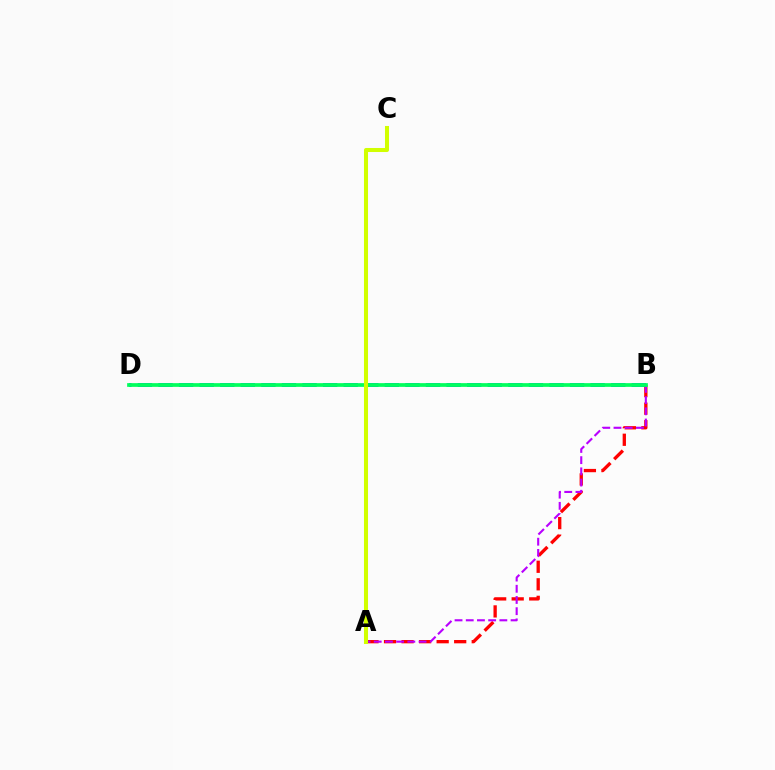{('A', 'B'): [{'color': '#ff0000', 'line_style': 'dashed', 'thickness': 2.38}, {'color': '#b900ff', 'line_style': 'dashed', 'thickness': 1.52}], ('B', 'D'): [{'color': '#0074ff', 'line_style': 'dashed', 'thickness': 2.8}, {'color': '#00ff5c', 'line_style': 'solid', 'thickness': 2.68}], ('A', 'C'): [{'color': '#d1ff00', 'line_style': 'solid', 'thickness': 2.91}]}